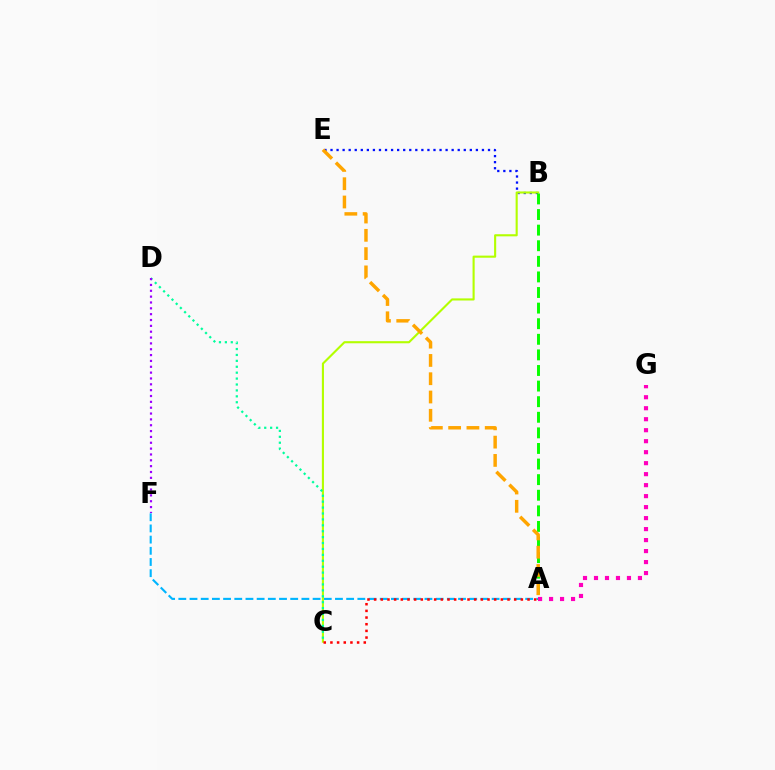{('B', 'E'): [{'color': '#0010ff', 'line_style': 'dotted', 'thickness': 1.65}], ('A', 'F'): [{'color': '#00b5ff', 'line_style': 'dashed', 'thickness': 1.52}], ('B', 'C'): [{'color': '#b3ff00', 'line_style': 'solid', 'thickness': 1.52}], ('A', 'B'): [{'color': '#08ff00', 'line_style': 'dashed', 'thickness': 2.12}], ('A', 'C'): [{'color': '#ff0000', 'line_style': 'dotted', 'thickness': 1.81}], ('C', 'D'): [{'color': '#00ff9d', 'line_style': 'dotted', 'thickness': 1.61}], ('D', 'F'): [{'color': '#9b00ff', 'line_style': 'dotted', 'thickness': 1.59}], ('A', 'G'): [{'color': '#ff00bd', 'line_style': 'dotted', 'thickness': 2.99}], ('A', 'E'): [{'color': '#ffa500', 'line_style': 'dashed', 'thickness': 2.48}]}